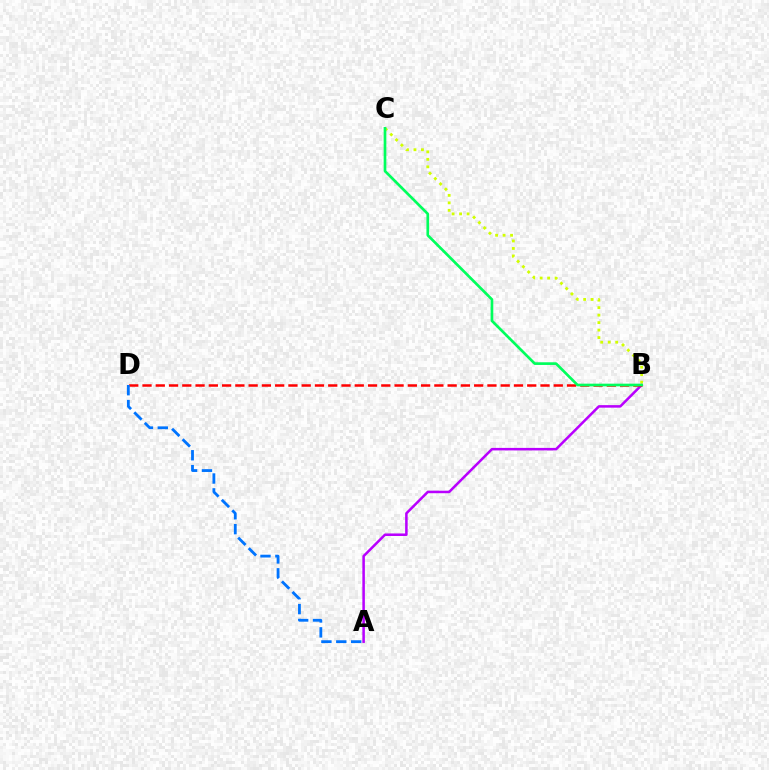{('A', 'B'): [{'color': '#b900ff', 'line_style': 'solid', 'thickness': 1.82}], ('B', 'D'): [{'color': '#ff0000', 'line_style': 'dashed', 'thickness': 1.8}], ('A', 'D'): [{'color': '#0074ff', 'line_style': 'dashed', 'thickness': 2.02}], ('B', 'C'): [{'color': '#d1ff00', 'line_style': 'dotted', 'thickness': 2.03}, {'color': '#00ff5c', 'line_style': 'solid', 'thickness': 1.93}]}